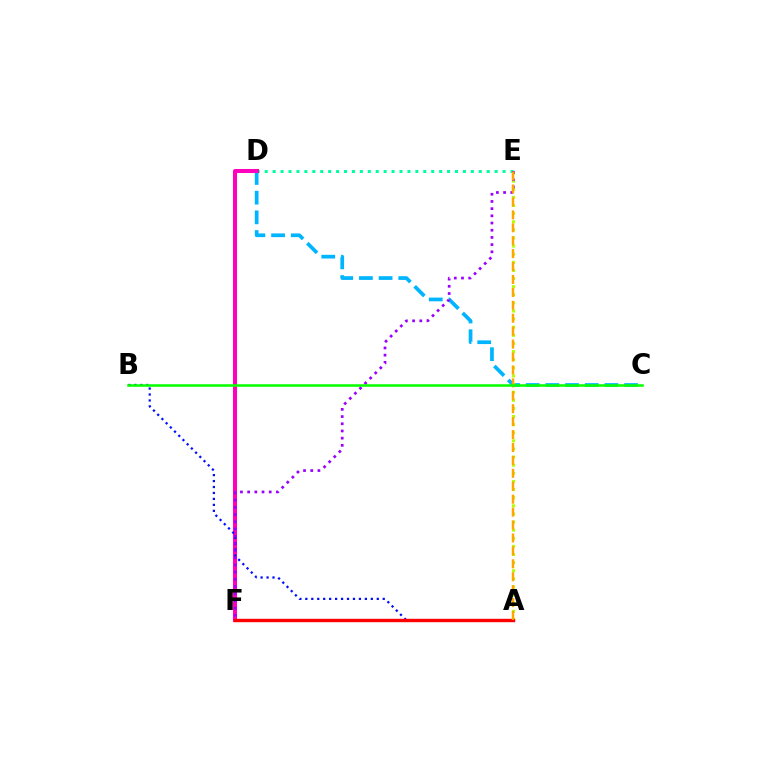{('C', 'D'): [{'color': '#00b5ff', 'line_style': 'dashed', 'thickness': 2.67}], ('D', 'E'): [{'color': '#00ff9d', 'line_style': 'dotted', 'thickness': 2.15}], ('A', 'E'): [{'color': '#b3ff00', 'line_style': 'dotted', 'thickness': 2.21}, {'color': '#ffa500', 'line_style': 'dashed', 'thickness': 1.76}], ('D', 'F'): [{'color': '#ff00bd', 'line_style': 'solid', 'thickness': 2.9}], ('A', 'B'): [{'color': '#0010ff', 'line_style': 'dotted', 'thickness': 1.62}], ('A', 'F'): [{'color': '#ff0000', 'line_style': 'solid', 'thickness': 2.44}], ('E', 'F'): [{'color': '#9b00ff', 'line_style': 'dotted', 'thickness': 1.95}], ('B', 'C'): [{'color': '#08ff00', 'line_style': 'solid', 'thickness': 1.84}]}